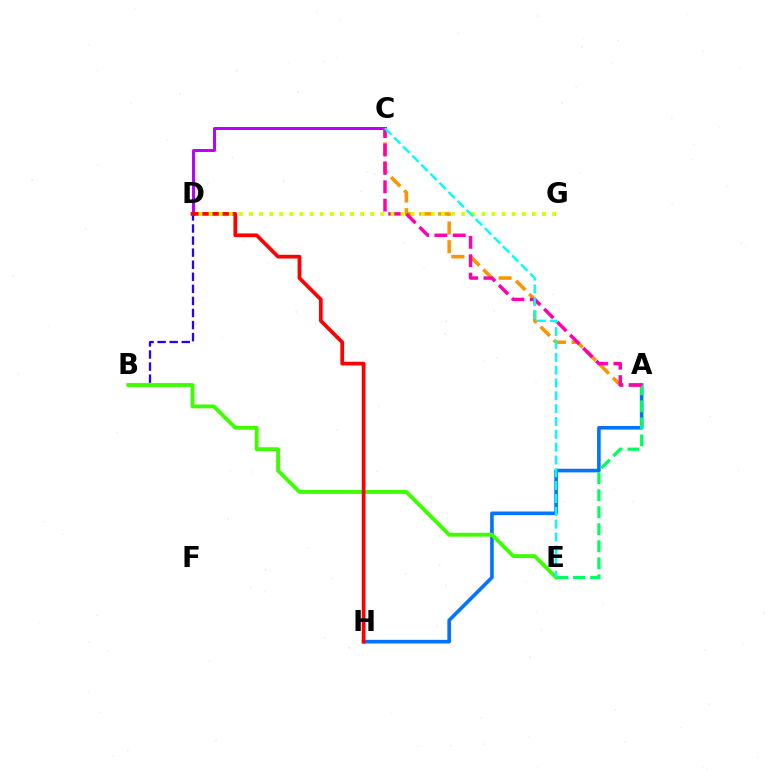{('C', 'D'): [{'color': '#b900ff', 'line_style': 'solid', 'thickness': 2.14}], ('B', 'D'): [{'color': '#2500ff', 'line_style': 'dashed', 'thickness': 1.64}], ('A', 'H'): [{'color': '#0074ff', 'line_style': 'solid', 'thickness': 2.61}], ('A', 'E'): [{'color': '#00ff5c', 'line_style': 'dashed', 'thickness': 2.31}], ('B', 'E'): [{'color': '#3dff00', 'line_style': 'solid', 'thickness': 2.77}], ('D', 'H'): [{'color': '#ff0000', 'line_style': 'solid', 'thickness': 2.68}], ('A', 'C'): [{'color': '#ff9400', 'line_style': 'dashed', 'thickness': 2.54}, {'color': '#ff00ac', 'line_style': 'dashed', 'thickness': 2.5}], ('D', 'G'): [{'color': '#d1ff00', 'line_style': 'dotted', 'thickness': 2.75}], ('C', 'E'): [{'color': '#00fff6', 'line_style': 'dashed', 'thickness': 1.74}]}